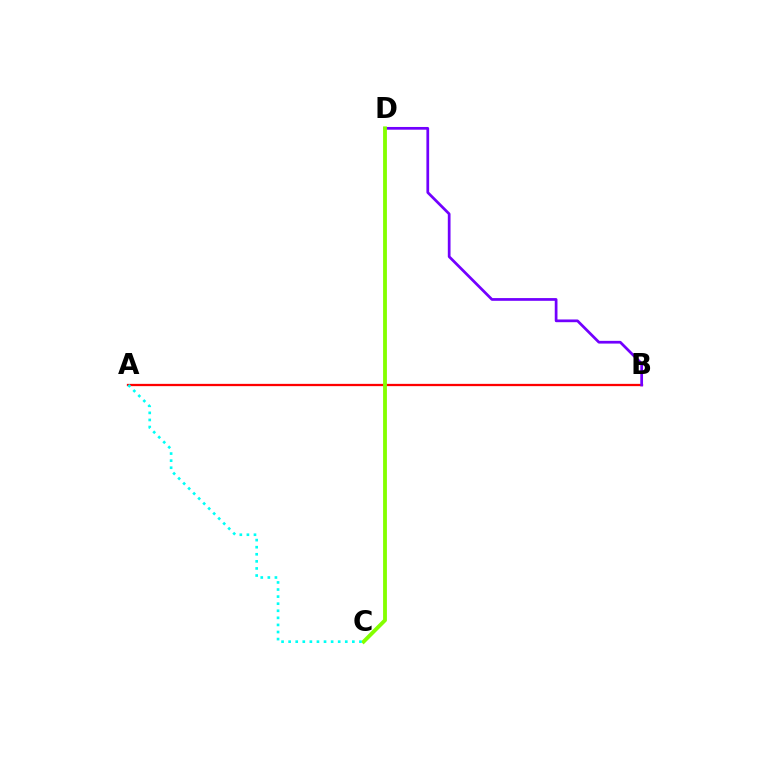{('A', 'B'): [{'color': '#ff0000', 'line_style': 'solid', 'thickness': 1.64}], ('B', 'D'): [{'color': '#7200ff', 'line_style': 'solid', 'thickness': 1.96}], ('C', 'D'): [{'color': '#84ff00', 'line_style': 'solid', 'thickness': 2.76}], ('A', 'C'): [{'color': '#00fff6', 'line_style': 'dotted', 'thickness': 1.92}]}